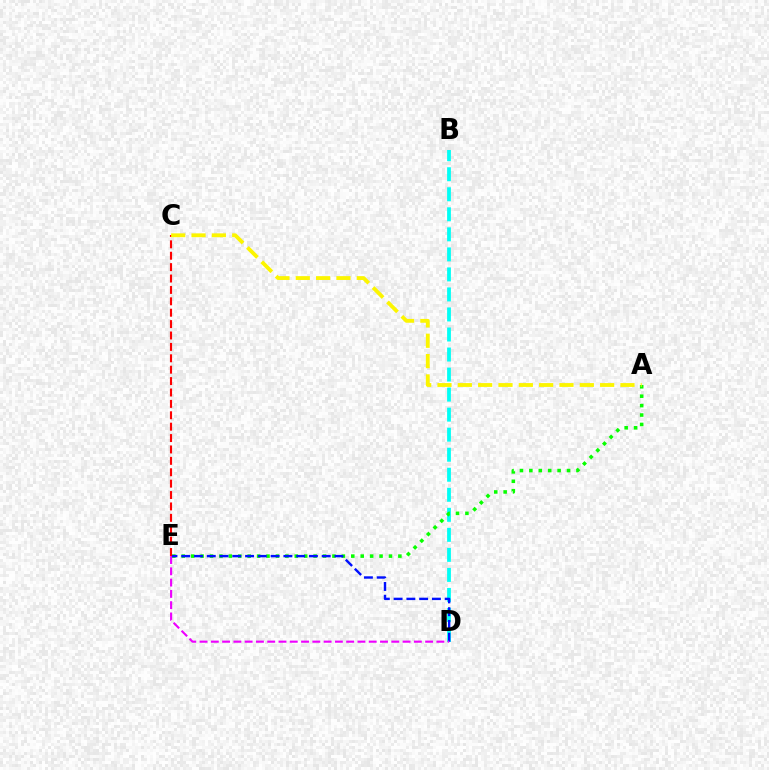{('B', 'D'): [{'color': '#00fff6', 'line_style': 'dashed', 'thickness': 2.72}], ('A', 'E'): [{'color': '#08ff00', 'line_style': 'dotted', 'thickness': 2.56}], ('D', 'E'): [{'color': '#0010ff', 'line_style': 'dashed', 'thickness': 1.73}, {'color': '#ee00ff', 'line_style': 'dashed', 'thickness': 1.53}], ('C', 'E'): [{'color': '#ff0000', 'line_style': 'dashed', 'thickness': 1.55}], ('A', 'C'): [{'color': '#fcf500', 'line_style': 'dashed', 'thickness': 2.76}]}